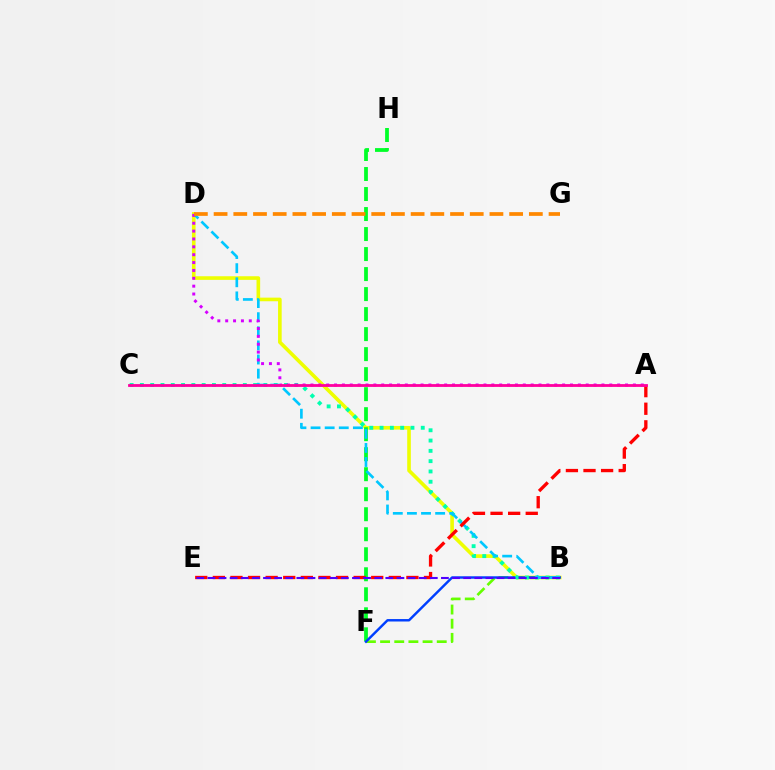{('B', 'D'): [{'color': '#eeff00', 'line_style': 'solid', 'thickness': 2.61}, {'color': '#00c7ff', 'line_style': 'dashed', 'thickness': 1.92}], ('B', 'F'): [{'color': '#66ff00', 'line_style': 'dashed', 'thickness': 1.92}, {'color': '#003fff', 'line_style': 'solid', 'thickness': 1.76}], ('F', 'H'): [{'color': '#00ff27', 'line_style': 'dashed', 'thickness': 2.72}], ('B', 'C'): [{'color': '#00ffaf', 'line_style': 'dotted', 'thickness': 2.8}], ('A', 'D'): [{'color': '#d600ff', 'line_style': 'dotted', 'thickness': 2.14}], ('A', 'E'): [{'color': '#ff0000', 'line_style': 'dashed', 'thickness': 2.39}], ('B', 'E'): [{'color': '#4f00ff', 'line_style': 'dashed', 'thickness': 1.51}], ('D', 'G'): [{'color': '#ff8800', 'line_style': 'dashed', 'thickness': 2.68}], ('A', 'C'): [{'color': '#ff00a0', 'line_style': 'solid', 'thickness': 2.02}]}